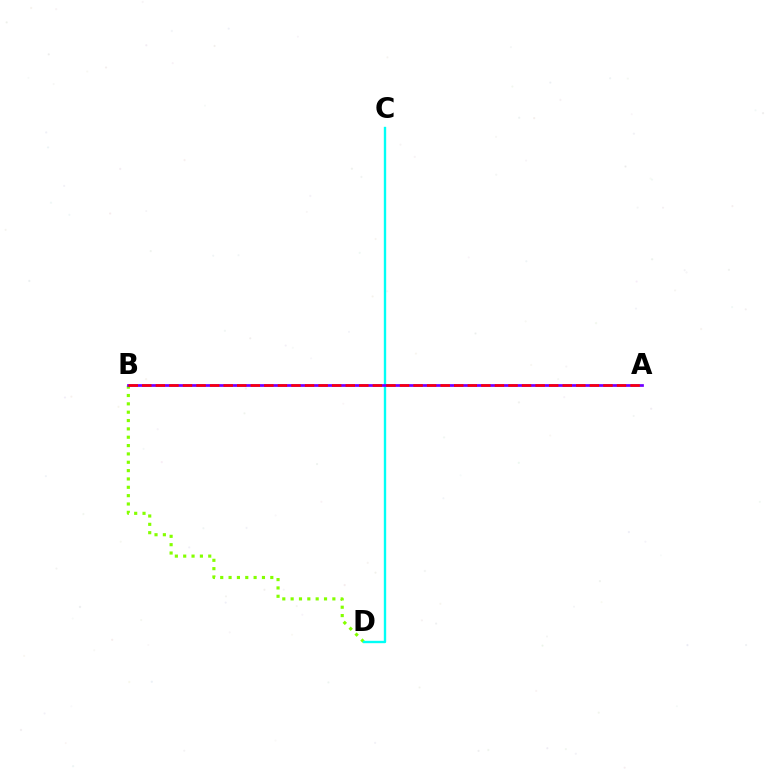{('B', 'D'): [{'color': '#84ff00', 'line_style': 'dotted', 'thickness': 2.27}], ('C', 'D'): [{'color': '#00fff6', 'line_style': 'solid', 'thickness': 1.71}], ('A', 'B'): [{'color': '#7200ff', 'line_style': 'solid', 'thickness': 1.97}, {'color': '#ff0000', 'line_style': 'dashed', 'thickness': 1.84}]}